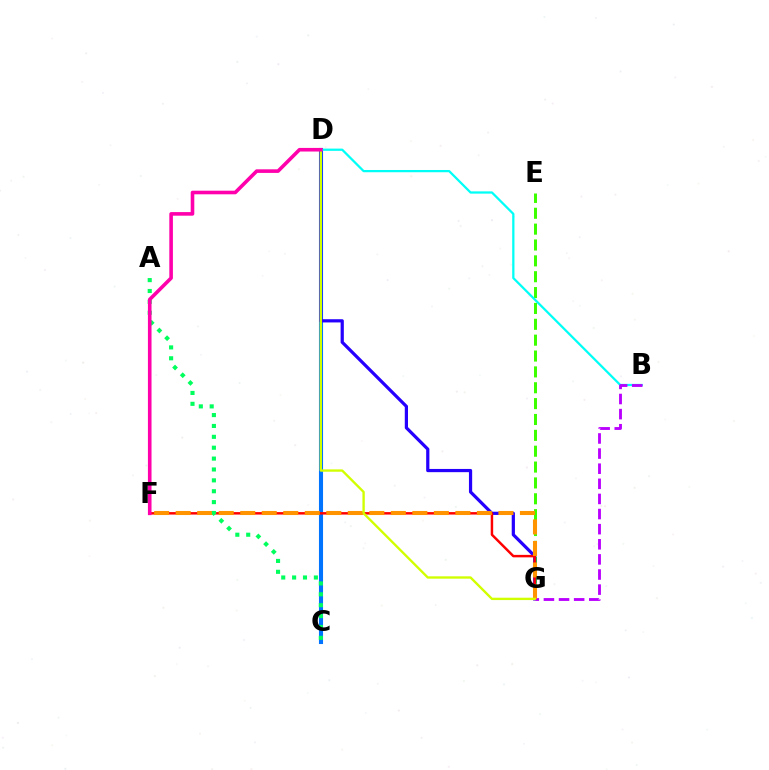{('C', 'D'): [{'color': '#0074ff', 'line_style': 'solid', 'thickness': 2.94}], ('E', 'G'): [{'color': '#3dff00', 'line_style': 'dashed', 'thickness': 2.15}], ('D', 'G'): [{'color': '#2500ff', 'line_style': 'solid', 'thickness': 2.32}, {'color': '#d1ff00', 'line_style': 'solid', 'thickness': 1.7}], ('F', 'G'): [{'color': '#ff0000', 'line_style': 'solid', 'thickness': 1.78}, {'color': '#ff9400', 'line_style': 'dashed', 'thickness': 2.92}], ('B', 'D'): [{'color': '#00fff6', 'line_style': 'solid', 'thickness': 1.62}], ('B', 'G'): [{'color': '#b900ff', 'line_style': 'dashed', 'thickness': 2.05}], ('A', 'C'): [{'color': '#00ff5c', 'line_style': 'dotted', 'thickness': 2.96}], ('D', 'F'): [{'color': '#ff00ac', 'line_style': 'solid', 'thickness': 2.59}]}